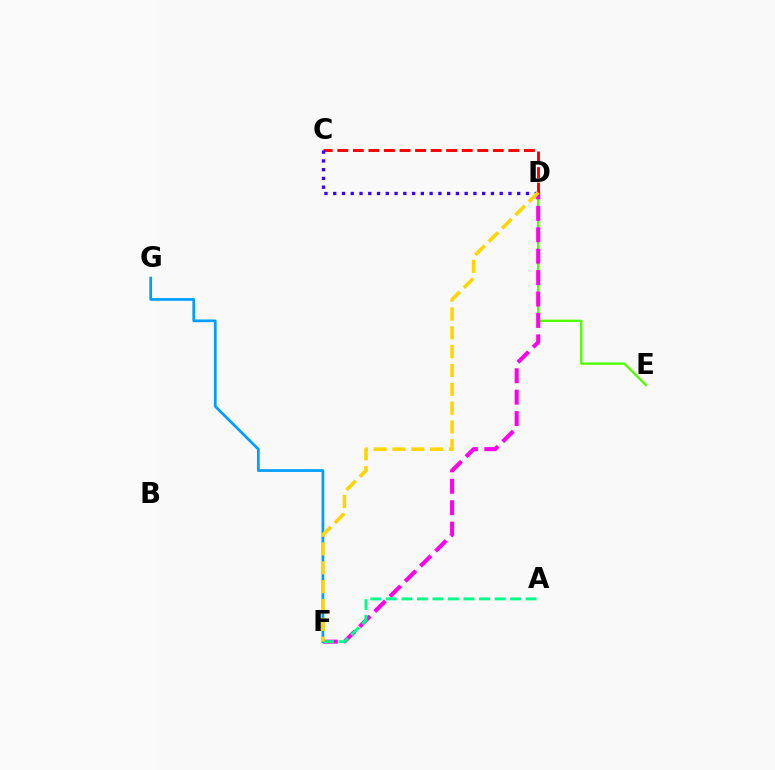{('D', 'E'): [{'color': '#4fff00', 'line_style': 'solid', 'thickness': 1.69}], ('D', 'F'): [{'color': '#ff00ed', 'line_style': 'dashed', 'thickness': 2.91}, {'color': '#ffd500', 'line_style': 'dashed', 'thickness': 2.56}], ('A', 'F'): [{'color': '#00ff86', 'line_style': 'dashed', 'thickness': 2.11}], ('C', 'D'): [{'color': '#ff0000', 'line_style': 'dashed', 'thickness': 2.11}, {'color': '#3700ff', 'line_style': 'dotted', 'thickness': 2.38}], ('F', 'G'): [{'color': '#009eff', 'line_style': 'solid', 'thickness': 1.95}]}